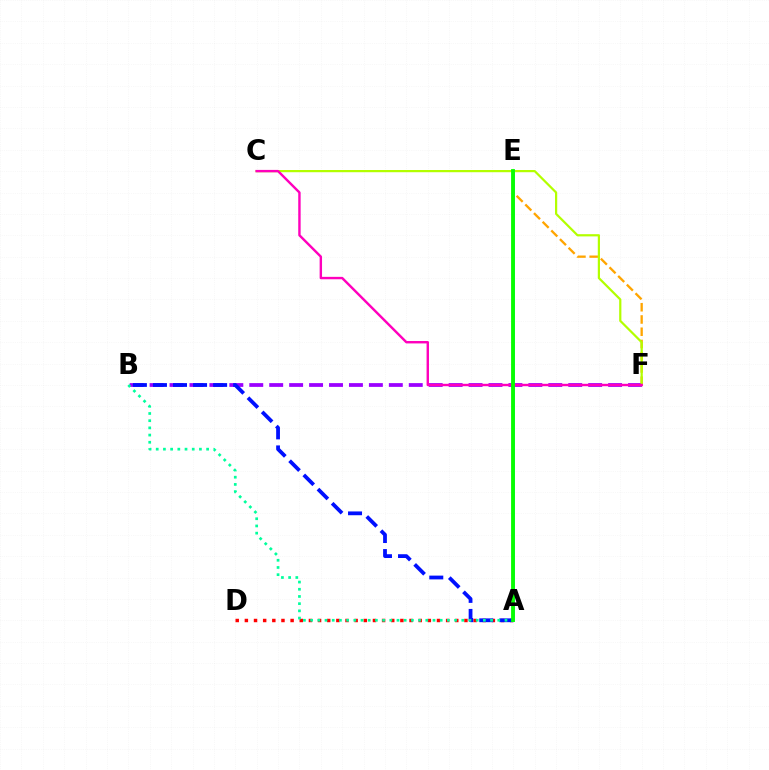{('A', 'D'): [{'color': '#ff0000', 'line_style': 'dotted', 'thickness': 2.49}], ('E', 'F'): [{'color': '#ffa500', 'line_style': 'dashed', 'thickness': 1.66}], ('B', 'F'): [{'color': '#9b00ff', 'line_style': 'dashed', 'thickness': 2.71}], ('C', 'F'): [{'color': '#b3ff00', 'line_style': 'solid', 'thickness': 1.59}, {'color': '#ff00bd', 'line_style': 'solid', 'thickness': 1.74}], ('A', 'B'): [{'color': '#0010ff', 'line_style': 'dashed', 'thickness': 2.73}, {'color': '#00ff9d', 'line_style': 'dotted', 'thickness': 1.96}], ('A', 'E'): [{'color': '#00b5ff', 'line_style': 'solid', 'thickness': 1.89}, {'color': '#08ff00', 'line_style': 'solid', 'thickness': 2.76}]}